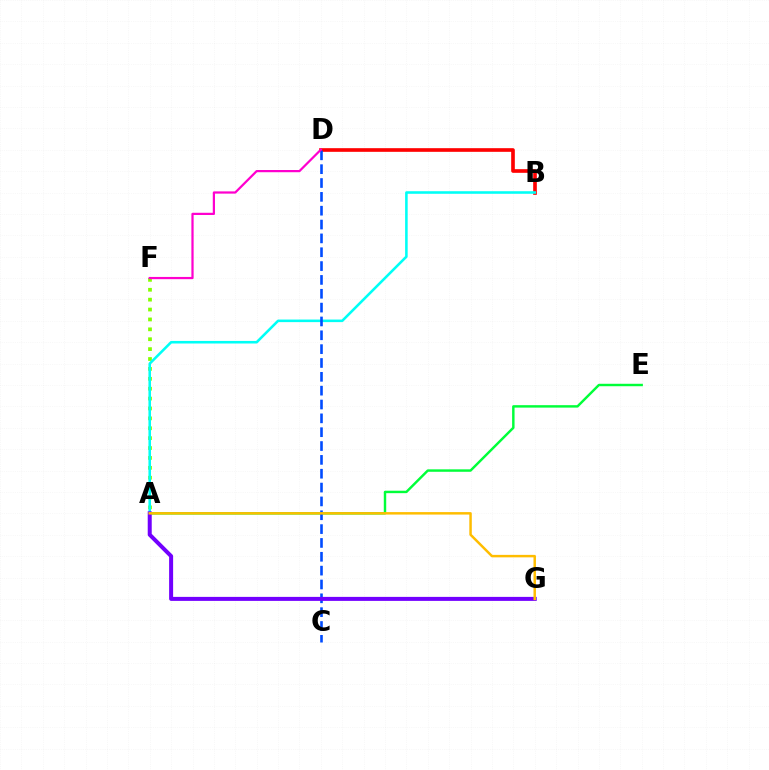{('A', 'E'): [{'color': '#00ff39', 'line_style': 'solid', 'thickness': 1.76}], ('B', 'D'): [{'color': '#ff0000', 'line_style': 'solid', 'thickness': 2.62}], ('A', 'F'): [{'color': '#84ff00', 'line_style': 'dotted', 'thickness': 2.69}], ('A', 'B'): [{'color': '#00fff6', 'line_style': 'solid', 'thickness': 1.85}], ('C', 'D'): [{'color': '#004bff', 'line_style': 'dashed', 'thickness': 1.88}], ('D', 'F'): [{'color': '#ff00cf', 'line_style': 'solid', 'thickness': 1.6}], ('A', 'G'): [{'color': '#7200ff', 'line_style': 'solid', 'thickness': 2.88}, {'color': '#ffbd00', 'line_style': 'solid', 'thickness': 1.78}]}